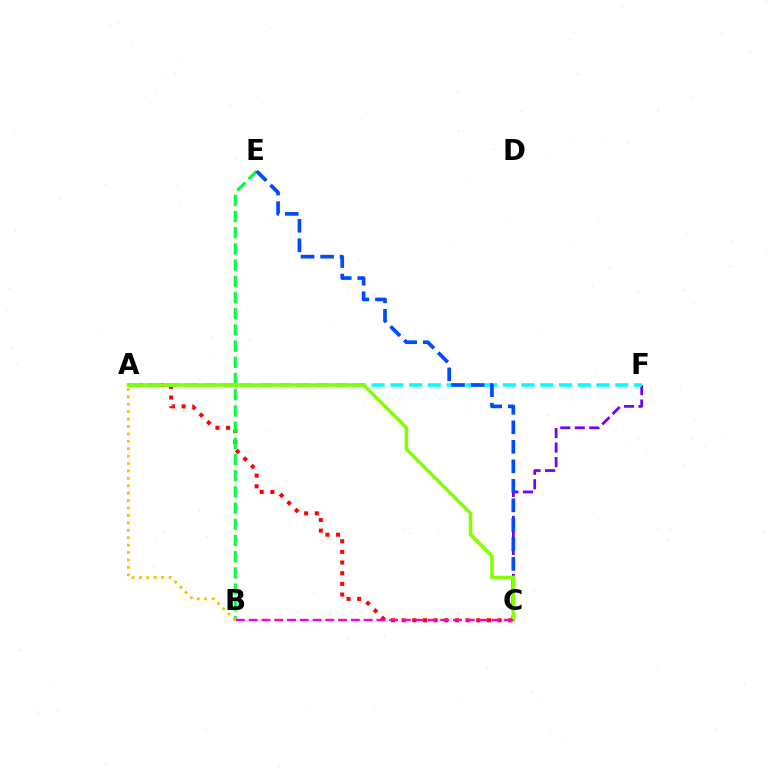{('C', 'F'): [{'color': '#7200ff', 'line_style': 'dashed', 'thickness': 1.97}], ('A', 'C'): [{'color': '#ff0000', 'line_style': 'dotted', 'thickness': 2.9}, {'color': '#84ff00', 'line_style': 'solid', 'thickness': 2.55}], ('A', 'F'): [{'color': '#00fff6', 'line_style': 'dashed', 'thickness': 2.55}], ('B', 'E'): [{'color': '#00ff39', 'line_style': 'dashed', 'thickness': 2.2}], ('C', 'E'): [{'color': '#004bff', 'line_style': 'dashed', 'thickness': 2.65}], ('A', 'B'): [{'color': '#ffbd00', 'line_style': 'dotted', 'thickness': 2.01}], ('B', 'C'): [{'color': '#ff00cf', 'line_style': 'dashed', 'thickness': 1.73}]}